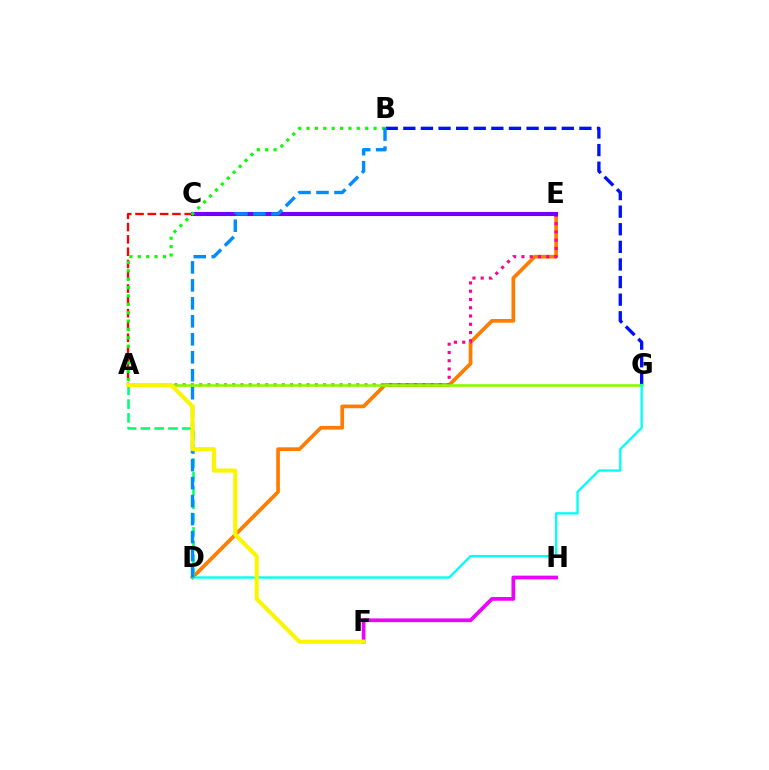{('B', 'G'): [{'color': '#0010ff', 'line_style': 'dashed', 'thickness': 2.39}], ('D', 'E'): [{'color': '#ff7c00', 'line_style': 'solid', 'thickness': 2.66}], ('A', 'E'): [{'color': '#ff0094', 'line_style': 'dotted', 'thickness': 2.25}], ('A', 'G'): [{'color': '#84ff00', 'line_style': 'solid', 'thickness': 1.91}], ('C', 'E'): [{'color': '#7200ff', 'line_style': 'solid', 'thickness': 2.94}], ('D', 'G'): [{'color': '#00fff6', 'line_style': 'solid', 'thickness': 1.68}], ('A', 'C'): [{'color': '#ff0000', 'line_style': 'dashed', 'thickness': 1.67}], ('A', 'B'): [{'color': '#08ff00', 'line_style': 'dotted', 'thickness': 2.27}], ('A', 'D'): [{'color': '#00ff74', 'line_style': 'dashed', 'thickness': 1.87}], ('B', 'D'): [{'color': '#008cff', 'line_style': 'dashed', 'thickness': 2.44}], ('F', 'H'): [{'color': '#ee00ff', 'line_style': 'solid', 'thickness': 2.69}], ('A', 'F'): [{'color': '#fcf500', 'line_style': 'solid', 'thickness': 2.97}]}